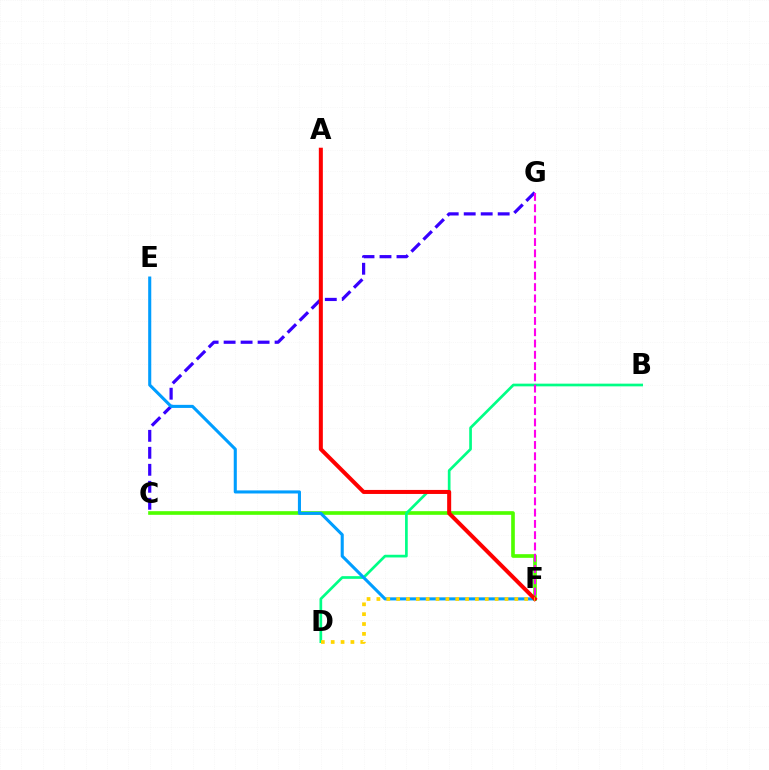{('C', 'F'): [{'color': '#4fff00', 'line_style': 'solid', 'thickness': 2.63}], ('B', 'D'): [{'color': '#00ff86', 'line_style': 'solid', 'thickness': 1.94}], ('C', 'G'): [{'color': '#3700ff', 'line_style': 'dashed', 'thickness': 2.31}], ('F', 'G'): [{'color': '#ff00ed', 'line_style': 'dashed', 'thickness': 1.53}], ('E', 'F'): [{'color': '#009eff', 'line_style': 'solid', 'thickness': 2.22}], ('A', 'F'): [{'color': '#ff0000', 'line_style': 'solid', 'thickness': 2.89}], ('D', 'F'): [{'color': '#ffd500', 'line_style': 'dotted', 'thickness': 2.68}]}